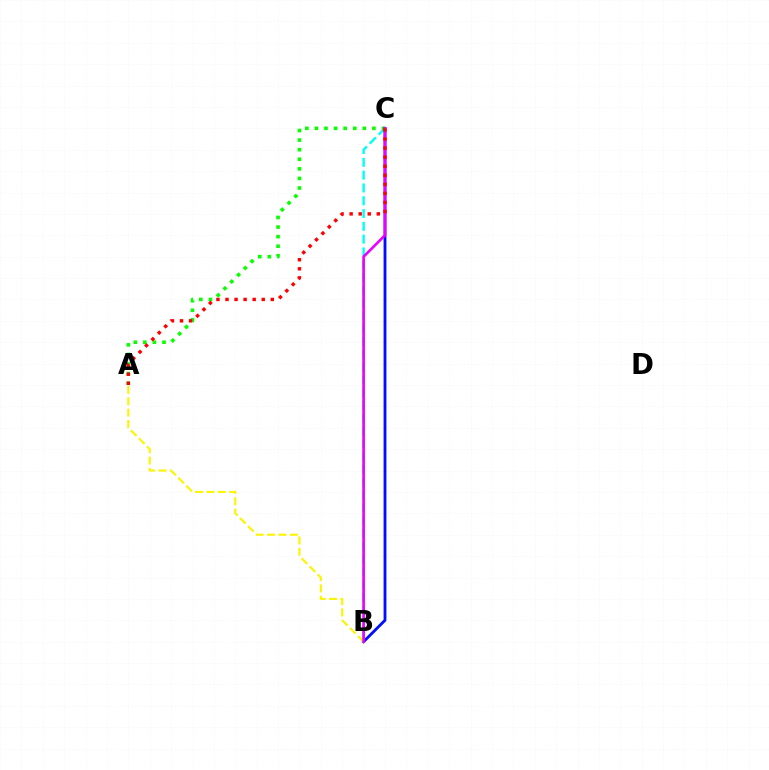{('B', 'C'): [{'color': '#00fff6', 'line_style': 'dashed', 'thickness': 1.74}, {'color': '#0010ff', 'line_style': 'solid', 'thickness': 2.05}, {'color': '#ee00ff', 'line_style': 'solid', 'thickness': 1.91}], ('A', 'C'): [{'color': '#08ff00', 'line_style': 'dotted', 'thickness': 2.6}, {'color': '#ff0000', 'line_style': 'dotted', 'thickness': 2.46}], ('A', 'B'): [{'color': '#fcf500', 'line_style': 'dashed', 'thickness': 1.54}]}